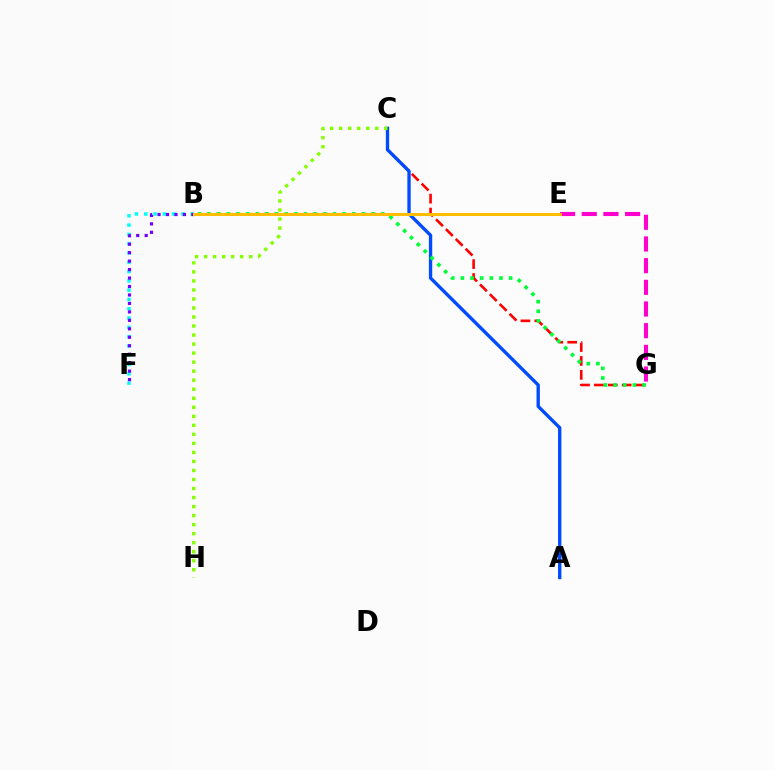{('E', 'G'): [{'color': '#ff00cf', 'line_style': 'dashed', 'thickness': 2.95}], ('B', 'F'): [{'color': '#00fff6', 'line_style': 'dotted', 'thickness': 2.53}, {'color': '#7200ff', 'line_style': 'dotted', 'thickness': 2.3}], ('C', 'G'): [{'color': '#ff0000', 'line_style': 'dashed', 'thickness': 1.89}], ('A', 'C'): [{'color': '#004bff', 'line_style': 'solid', 'thickness': 2.41}], ('B', 'G'): [{'color': '#00ff39', 'line_style': 'dotted', 'thickness': 2.62}], ('B', 'E'): [{'color': '#ffbd00', 'line_style': 'solid', 'thickness': 2.18}], ('C', 'H'): [{'color': '#84ff00', 'line_style': 'dotted', 'thickness': 2.45}]}